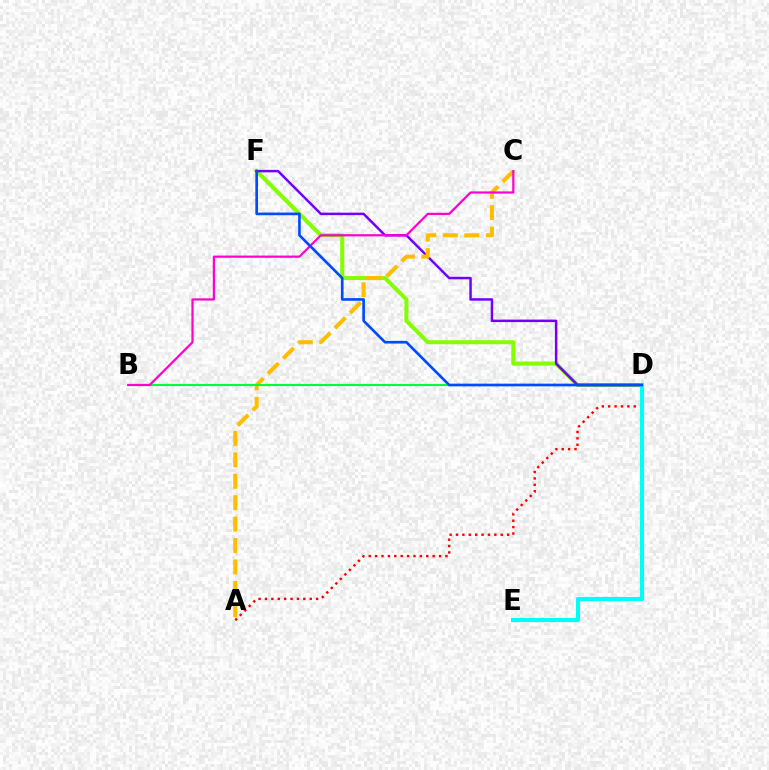{('D', 'F'): [{'color': '#84ff00', 'line_style': 'solid', 'thickness': 2.89}, {'color': '#7200ff', 'line_style': 'solid', 'thickness': 1.79}, {'color': '#004bff', 'line_style': 'solid', 'thickness': 1.91}], ('A', 'C'): [{'color': '#ffbd00', 'line_style': 'dashed', 'thickness': 2.91}], ('A', 'D'): [{'color': '#ff0000', 'line_style': 'dotted', 'thickness': 1.74}], ('B', 'D'): [{'color': '#00ff39', 'line_style': 'solid', 'thickness': 1.54}], ('D', 'E'): [{'color': '#00fff6', 'line_style': 'solid', 'thickness': 2.98}], ('B', 'C'): [{'color': '#ff00cf', 'line_style': 'solid', 'thickness': 1.58}]}